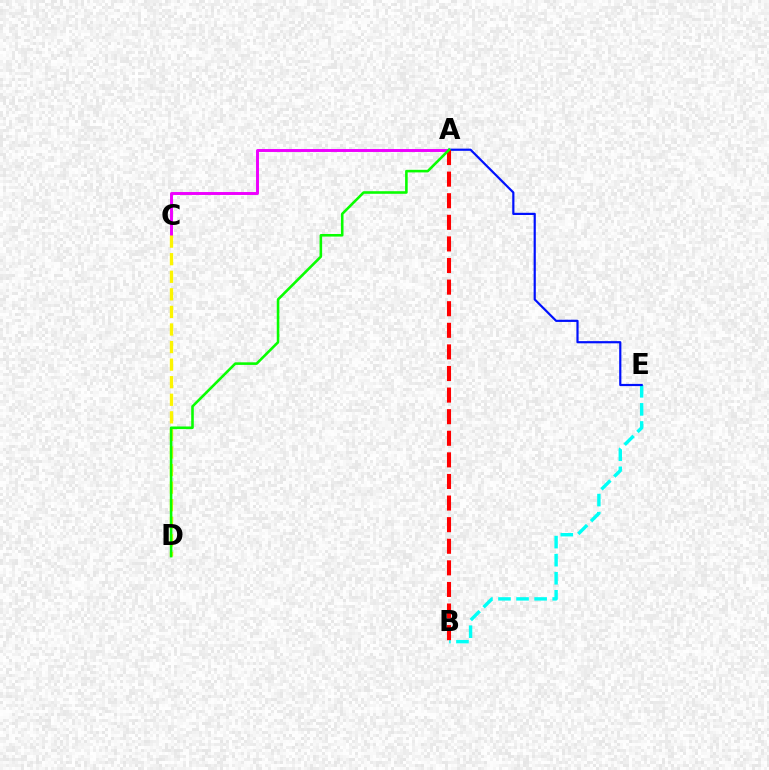{('A', 'C'): [{'color': '#ee00ff', 'line_style': 'solid', 'thickness': 2.12}], ('B', 'E'): [{'color': '#00fff6', 'line_style': 'dashed', 'thickness': 2.45}], ('A', 'E'): [{'color': '#0010ff', 'line_style': 'solid', 'thickness': 1.58}], ('A', 'B'): [{'color': '#ff0000', 'line_style': 'dashed', 'thickness': 2.93}], ('C', 'D'): [{'color': '#fcf500', 'line_style': 'dashed', 'thickness': 2.39}], ('A', 'D'): [{'color': '#08ff00', 'line_style': 'solid', 'thickness': 1.86}]}